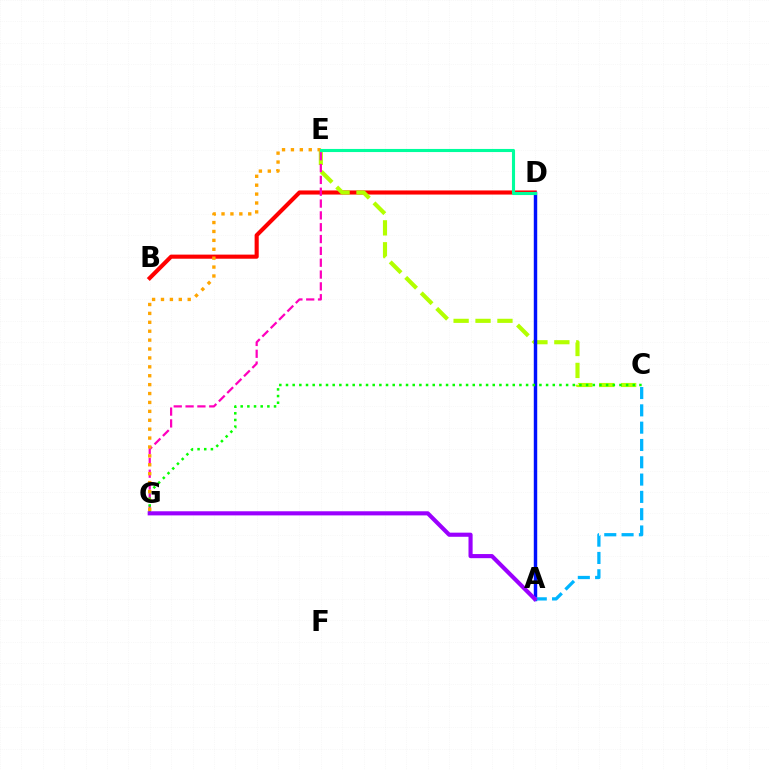{('B', 'D'): [{'color': '#ff0000', 'line_style': 'solid', 'thickness': 2.96}], ('C', 'E'): [{'color': '#b3ff00', 'line_style': 'dashed', 'thickness': 2.98}], ('E', 'G'): [{'color': '#ff00bd', 'line_style': 'dashed', 'thickness': 1.61}, {'color': '#ffa500', 'line_style': 'dotted', 'thickness': 2.42}], ('A', 'D'): [{'color': '#0010ff', 'line_style': 'solid', 'thickness': 2.47}], ('C', 'G'): [{'color': '#08ff00', 'line_style': 'dotted', 'thickness': 1.81}], ('A', 'C'): [{'color': '#00b5ff', 'line_style': 'dashed', 'thickness': 2.35}], ('A', 'G'): [{'color': '#9b00ff', 'line_style': 'solid', 'thickness': 2.97}], ('D', 'E'): [{'color': '#00ff9d', 'line_style': 'solid', 'thickness': 2.23}]}